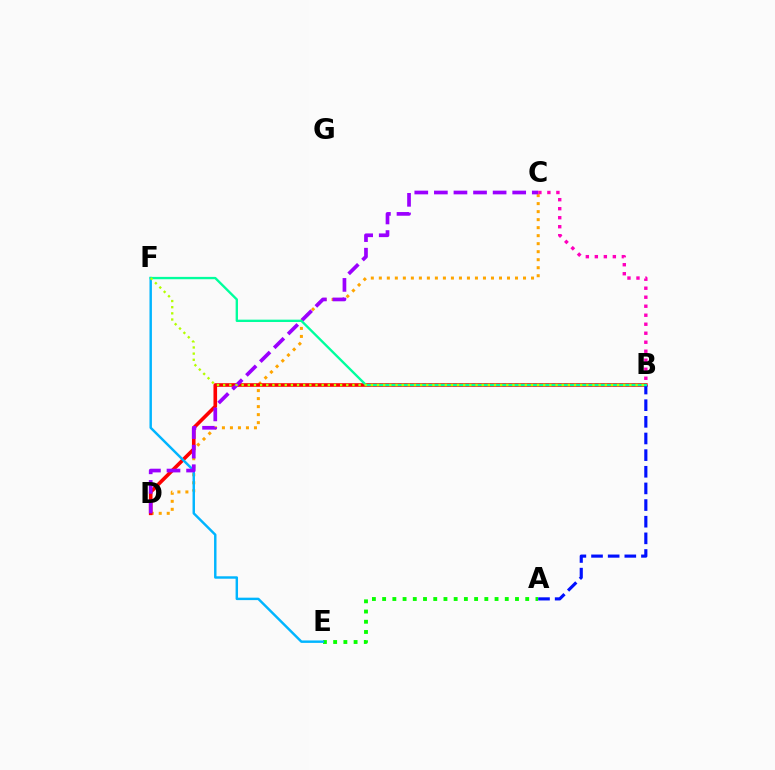{('C', 'D'): [{'color': '#ffa500', 'line_style': 'dotted', 'thickness': 2.18}, {'color': '#9b00ff', 'line_style': 'dashed', 'thickness': 2.66}], ('A', 'E'): [{'color': '#08ff00', 'line_style': 'dotted', 'thickness': 2.78}], ('B', 'D'): [{'color': '#ff0000', 'line_style': 'solid', 'thickness': 2.6}], ('E', 'F'): [{'color': '#00b5ff', 'line_style': 'solid', 'thickness': 1.76}], ('B', 'C'): [{'color': '#ff00bd', 'line_style': 'dotted', 'thickness': 2.45}], ('A', 'B'): [{'color': '#0010ff', 'line_style': 'dashed', 'thickness': 2.26}], ('B', 'F'): [{'color': '#00ff9d', 'line_style': 'solid', 'thickness': 1.69}, {'color': '#b3ff00', 'line_style': 'dotted', 'thickness': 1.67}]}